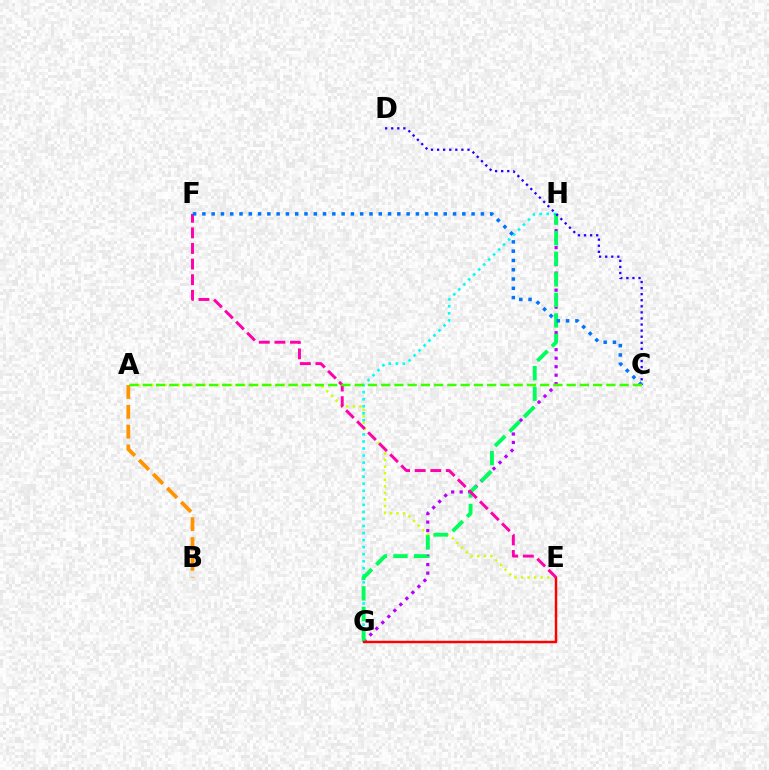{('G', 'H'): [{'color': '#00fff6', 'line_style': 'dotted', 'thickness': 1.91}, {'color': '#b900ff', 'line_style': 'dotted', 'thickness': 2.31}, {'color': '#00ff5c', 'line_style': 'dashed', 'thickness': 2.79}], ('A', 'E'): [{'color': '#d1ff00', 'line_style': 'dotted', 'thickness': 1.79}], ('A', 'B'): [{'color': '#ff9400', 'line_style': 'dashed', 'thickness': 2.7}], ('E', 'G'): [{'color': '#ff0000', 'line_style': 'solid', 'thickness': 1.77}], ('E', 'F'): [{'color': '#ff00ac', 'line_style': 'dashed', 'thickness': 2.12}], ('C', 'F'): [{'color': '#0074ff', 'line_style': 'dotted', 'thickness': 2.52}], ('C', 'D'): [{'color': '#2500ff', 'line_style': 'dotted', 'thickness': 1.65}], ('A', 'C'): [{'color': '#3dff00', 'line_style': 'dashed', 'thickness': 1.8}]}